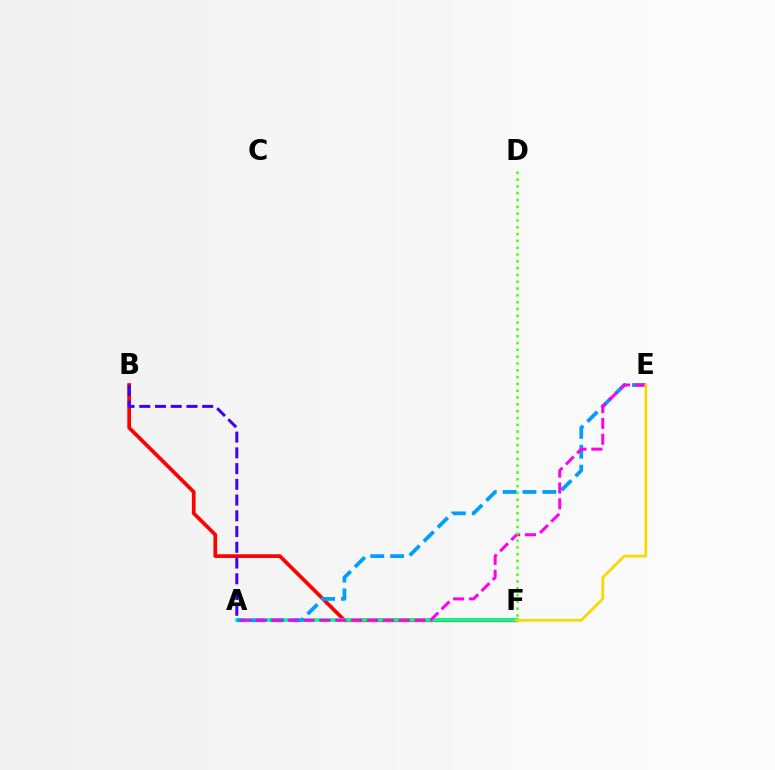{('B', 'F'): [{'color': '#ff0000', 'line_style': 'solid', 'thickness': 2.67}], ('A', 'F'): [{'color': '#00ff86', 'line_style': 'solid', 'thickness': 2.56}], ('A', 'E'): [{'color': '#009eff', 'line_style': 'dashed', 'thickness': 2.7}, {'color': '#ff00ed', 'line_style': 'dashed', 'thickness': 2.15}], ('A', 'B'): [{'color': '#3700ff', 'line_style': 'dashed', 'thickness': 2.14}], ('E', 'F'): [{'color': '#ffd500', 'line_style': 'solid', 'thickness': 1.94}], ('D', 'F'): [{'color': '#4fff00', 'line_style': 'dotted', 'thickness': 1.85}]}